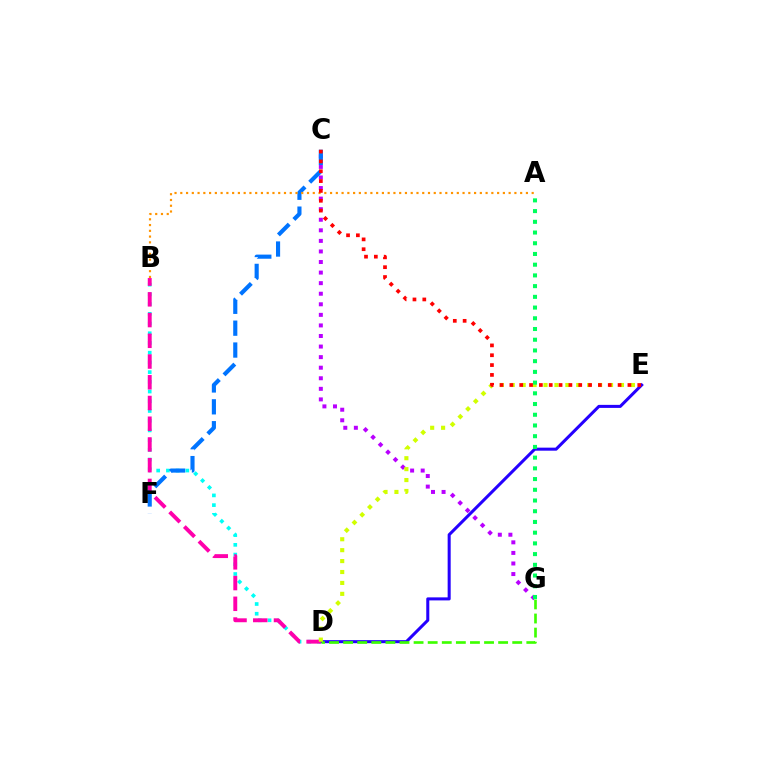{('C', 'G'): [{'color': '#b900ff', 'line_style': 'dotted', 'thickness': 2.87}], ('B', 'D'): [{'color': '#00fff6', 'line_style': 'dotted', 'thickness': 2.64}, {'color': '#ff00ac', 'line_style': 'dashed', 'thickness': 2.82}], ('D', 'E'): [{'color': '#2500ff', 'line_style': 'solid', 'thickness': 2.18}, {'color': '#d1ff00', 'line_style': 'dotted', 'thickness': 2.97}], ('D', 'G'): [{'color': '#3dff00', 'line_style': 'dashed', 'thickness': 1.91}], ('C', 'F'): [{'color': '#0074ff', 'line_style': 'dashed', 'thickness': 2.97}], ('A', 'B'): [{'color': '#ff9400', 'line_style': 'dotted', 'thickness': 1.57}], ('C', 'E'): [{'color': '#ff0000', 'line_style': 'dotted', 'thickness': 2.67}], ('A', 'G'): [{'color': '#00ff5c', 'line_style': 'dotted', 'thickness': 2.91}]}